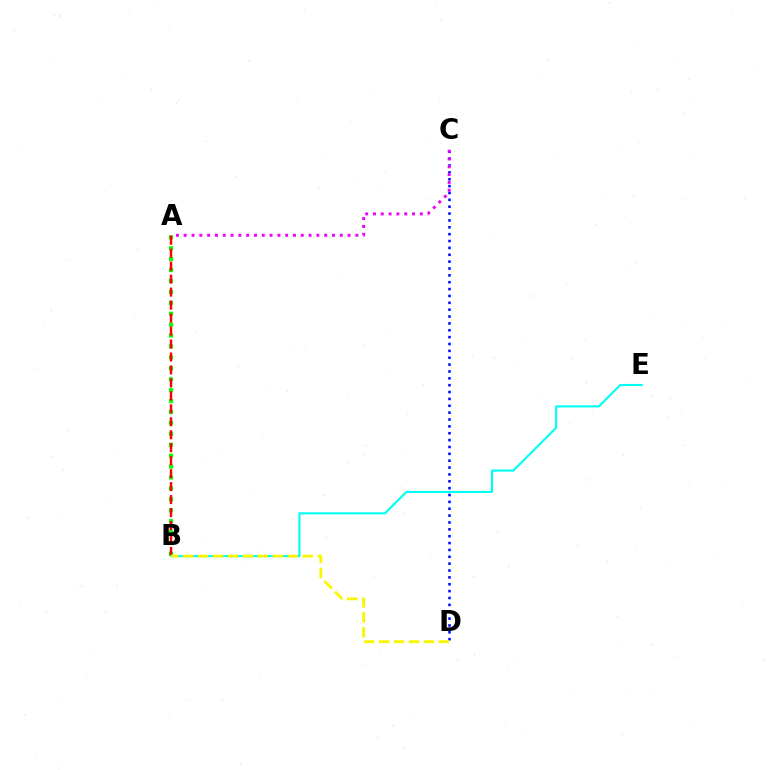{('A', 'B'): [{'color': '#08ff00', 'line_style': 'dotted', 'thickness': 2.97}, {'color': '#ff0000', 'line_style': 'dashed', 'thickness': 1.76}], ('B', 'E'): [{'color': '#00fff6', 'line_style': 'solid', 'thickness': 1.52}], ('C', 'D'): [{'color': '#0010ff', 'line_style': 'dotted', 'thickness': 1.87}], ('A', 'C'): [{'color': '#ee00ff', 'line_style': 'dotted', 'thickness': 2.12}], ('B', 'D'): [{'color': '#fcf500', 'line_style': 'dashed', 'thickness': 2.03}]}